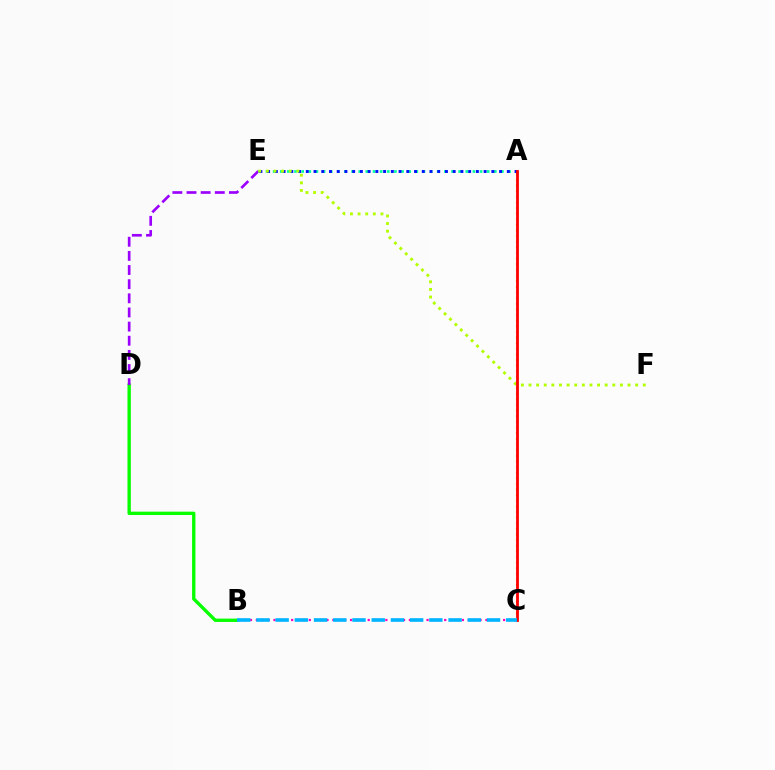{('B', 'D'): [{'color': '#08ff00', 'line_style': 'solid', 'thickness': 2.42}], ('D', 'E'): [{'color': '#9b00ff', 'line_style': 'dashed', 'thickness': 1.92}], ('A', 'E'): [{'color': '#00ff9d', 'line_style': 'dotted', 'thickness': 1.94}, {'color': '#0010ff', 'line_style': 'dotted', 'thickness': 2.1}], ('E', 'F'): [{'color': '#b3ff00', 'line_style': 'dotted', 'thickness': 2.07}], ('B', 'C'): [{'color': '#ff00bd', 'line_style': 'dotted', 'thickness': 1.6}, {'color': '#00b5ff', 'line_style': 'dashed', 'thickness': 2.61}], ('A', 'C'): [{'color': '#ffa500', 'line_style': 'dotted', 'thickness': 1.53}, {'color': '#ff0000', 'line_style': 'solid', 'thickness': 2.01}]}